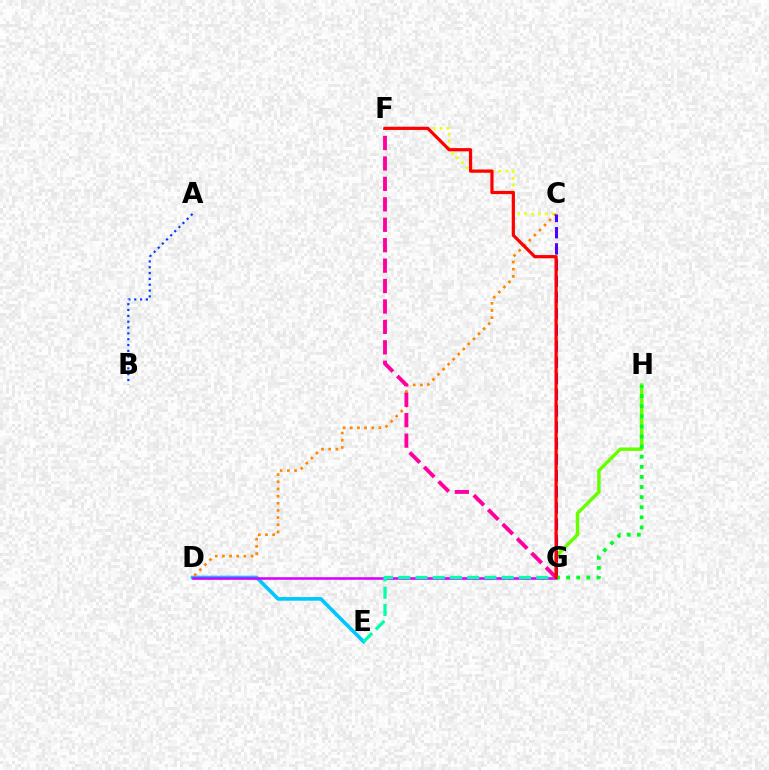{('C', 'F'): [{'color': '#eeff00', 'line_style': 'dotted', 'thickness': 1.86}], ('A', 'B'): [{'color': '#003fff', 'line_style': 'dotted', 'thickness': 1.58}], ('G', 'H'): [{'color': '#66ff00', 'line_style': 'solid', 'thickness': 2.47}, {'color': '#00ff27', 'line_style': 'dotted', 'thickness': 2.74}], ('D', 'E'): [{'color': '#00c7ff', 'line_style': 'solid', 'thickness': 2.62}], ('D', 'G'): [{'color': '#d600ff', 'line_style': 'solid', 'thickness': 1.83}], ('C', 'D'): [{'color': '#ff8800', 'line_style': 'dotted', 'thickness': 1.95}], ('E', 'G'): [{'color': '#00ffaf', 'line_style': 'dashed', 'thickness': 2.34}], ('C', 'G'): [{'color': '#4f00ff', 'line_style': 'dashed', 'thickness': 2.2}], ('F', 'G'): [{'color': '#ff00a0', 'line_style': 'dashed', 'thickness': 2.78}, {'color': '#ff0000', 'line_style': 'solid', 'thickness': 2.32}]}